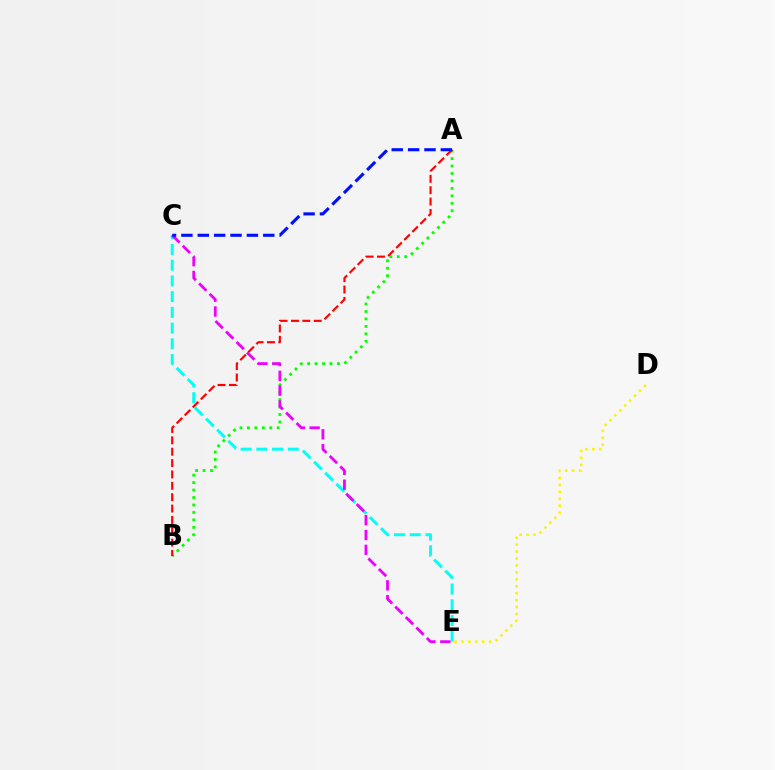{('C', 'E'): [{'color': '#00fff6', 'line_style': 'dashed', 'thickness': 2.14}, {'color': '#ee00ff', 'line_style': 'dashed', 'thickness': 2.01}], ('A', 'B'): [{'color': '#08ff00', 'line_style': 'dotted', 'thickness': 2.03}, {'color': '#ff0000', 'line_style': 'dashed', 'thickness': 1.54}], ('D', 'E'): [{'color': '#fcf500', 'line_style': 'dotted', 'thickness': 1.88}], ('A', 'C'): [{'color': '#0010ff', 'line_style': 'dashed', 'thickness': 2.22}]}